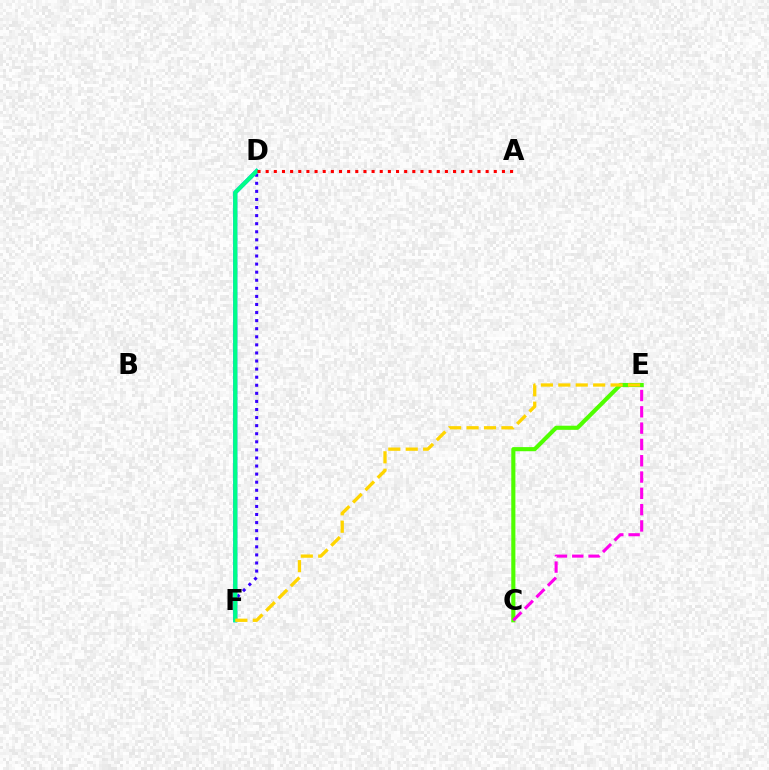{('C', 'E'): [{'color': '#4fff00', 'line_style': 'solid', 'thickness': 2.97}, {'color': '#ff00ed', 'line_style': 'dashed', 'thickness': 2.22}], ('D', 'F'): [{'color': '#3700ff', 'line_style': 'dotted', 'thickness': 2.19}, {'color': '#009eff', 'line_style': 'solid', 'thickness': 2.98}, {'color': '#00ff86', 'line_style': 'solid', 'thickness': 2.84}], ('A', 'D'): [{'color': '#ff0000', 'line_style': 'dotted', 'thickness': 2.21}], ('E', 'F'): [{'color': '#ffd500', 'line_style': 'dashed', 'thickness': 2.37}]}